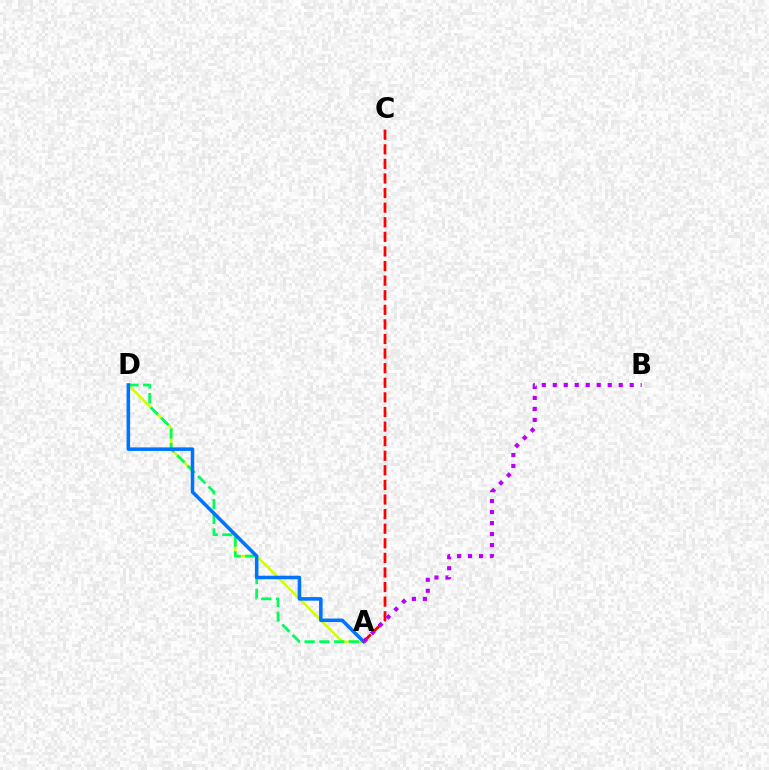{('A', 'D'): [{'color': '#d1ff00', 'line_style': 'solid', 'thickness': 1.84}, {'color': '#00ff5c', 'line_style': 'dashed', 'thickness': 2.0}, {'color': '#0074ff', 'line_style': 'solid', 'thickness': 2.56}], ('A', 'C'): [{'color': '#ff0000', 'line_style': 'dashed', 'thickness': 1.98}], ('A', 'B'): [{'color': '#b900ff', 'line_style': 'dotted', 'thickness': 2.99}]}